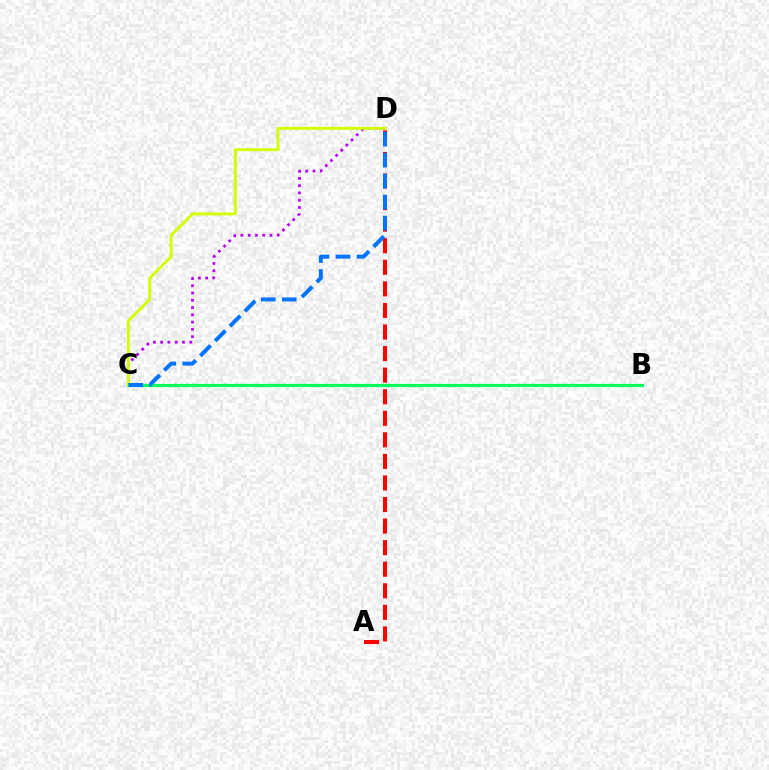{('C', 'D'): [{'color': '#b900ff', 'line_style': 'dotted', 'thickness': 1.98}, {'color': '#d1ff00', 'line_style': 'solid', 'thickness': 2.07}, {'color': '#0074ff', 'line_style': 'dashed', 'thickness': 2.85}], ('B', 'C'): [{'color': '#00ff5c', 'line_style': 'solid', 'thickness': 2.31}], ('A', 'D'): [{'color': '#ff0000', 'line_style': 'dashed', 'thickness': 2.93}]}